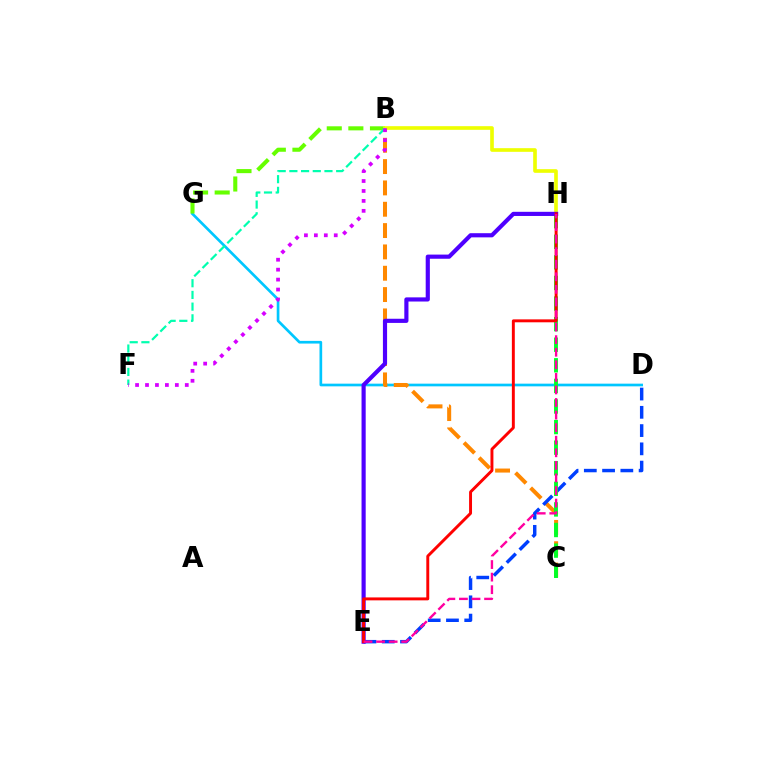{('D', 'G'): [{'color': '#00c7ff', 'line_style': 'solid', 'thickness': 1.93}], ('B', 'G'): [{'color': '#66ff00', 'line_style': 'dashed', 'thickness': 2.93}], ('B', 'H'): [{'color': '#eeff00', 'line_style': 'solid', 'thickness': 2.63}], ('B', 'C'): [{'color': '#ff8800', 'line_style': 'dashed', 'thickness': 2.9}], ('B', 'F'): [{'color': '#00ffaf', 'line_style': 'dashed', 'thickness': 1.59}, {'color': '#d600ff', 'line_style': 'dotted', 'thickness': 2.7}], ('D', 'E'): [{'color': '#003fff', 'line_style': 'dashed', 'thickness': 2.48}], ('C', 'H'): [{'color': '#00ff27', 'line_style': 'dashed', 'thickness': 2.8}], ('E', 'H'): [{'color': '#4f00ff', 'line_style': 'solid', 'thickness': 2.99}, {'color': '#ff0000', 'line_style': 'solid', 'thickness': 2.11}, {'color': '#ff00a0', 'line_style': 'dashed', 'thickness': 1.71}]}